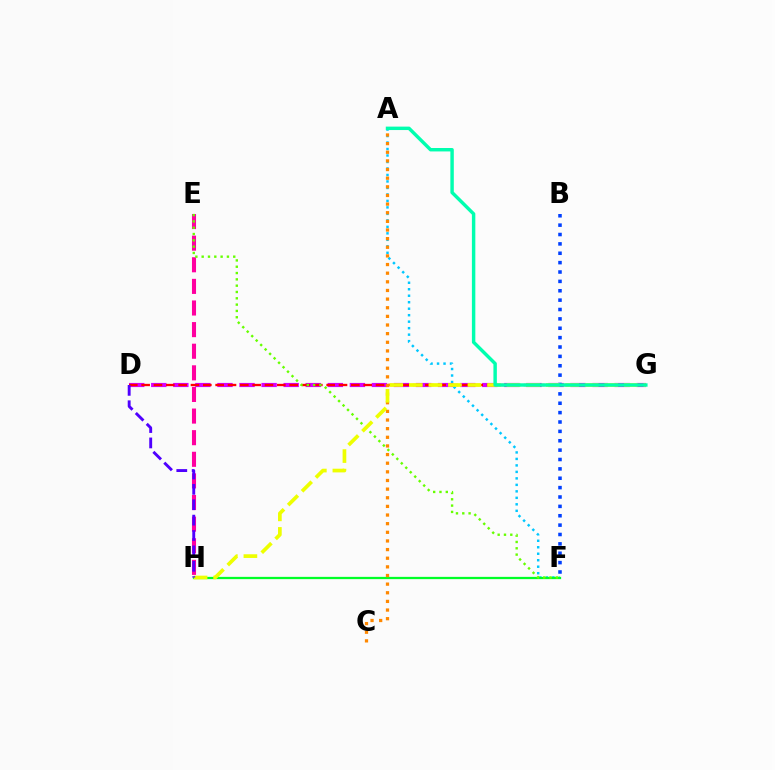{('A', 'F'): [{'color': '#00c7ff', 'line_style': 'dotted', 'thickness': 1.76}], ('F', 'H'): [{'color': '#00ff27', 'line_style': 'solid', 'thickness': 1.63}], ('D', 'G'): [{'color': '#d600ff', 'line_style': 'dashed', 'thickness': 3.0}, {'color': '#ff0000', 'line_style': 'dashed', 'thickness': 1.68}], ('E', 'H'): [{'color': '#ff00a0', 'line_style': 'dashed', 'thickness': 2.94}], ('B', 'F'): [{'color': '#003fff', 'line_style': 'dotted', 'thickness': 2.55}], ('E', 'F'): [{'color': '#66ff00', 'line_style': 'dotted', 'thickness': 1.72}], ('A', 'C'): [{'color': '#ff8800', 'line_style': 'dotted', 'thickness': 2.35}], ('G', 'H'): [{'color': '#eeff00', 'line_style': 'dashed', 'thickness': 2.66}], ('D', 'H'): [{'color': '#4f00ff', 'line_style': 'dashed', 'thickness': 2.09}], ('A', 'G'): [{'color': '#00ffaf', 'line_style': 'solid', 'thickness': 2.47}]}